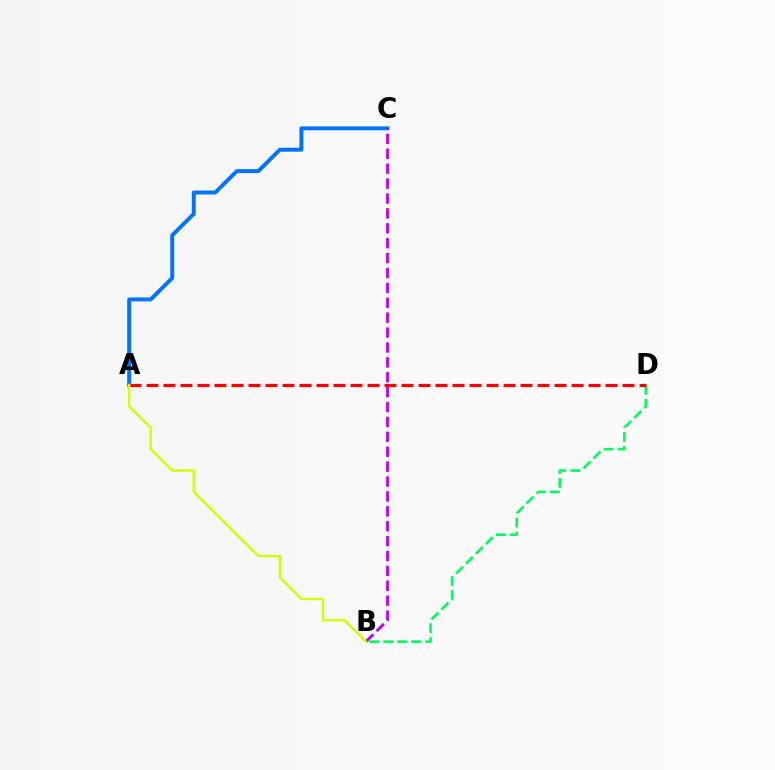{('A', 'C'): [{'color': '#0074ff', 'line_style': 'solid', 'thickness': 2.83}], ('B', 'D'): [{'color': '#00ff5c', 'line_style': 'dashed', 'thickness': 1.9}], ('B', 'C'): [{'color': '#b900ff', 'line_style': 'dashed', 'thickness': 2.02}], ('A', 'D'): [{'color': '#ff0000', 'line_style': 'dashed', 'thickness': 2.31}], ('A', 'B'): [{'color': '#d1ff00', 'line_style': 'solid', 'thickness': 1.72}]}